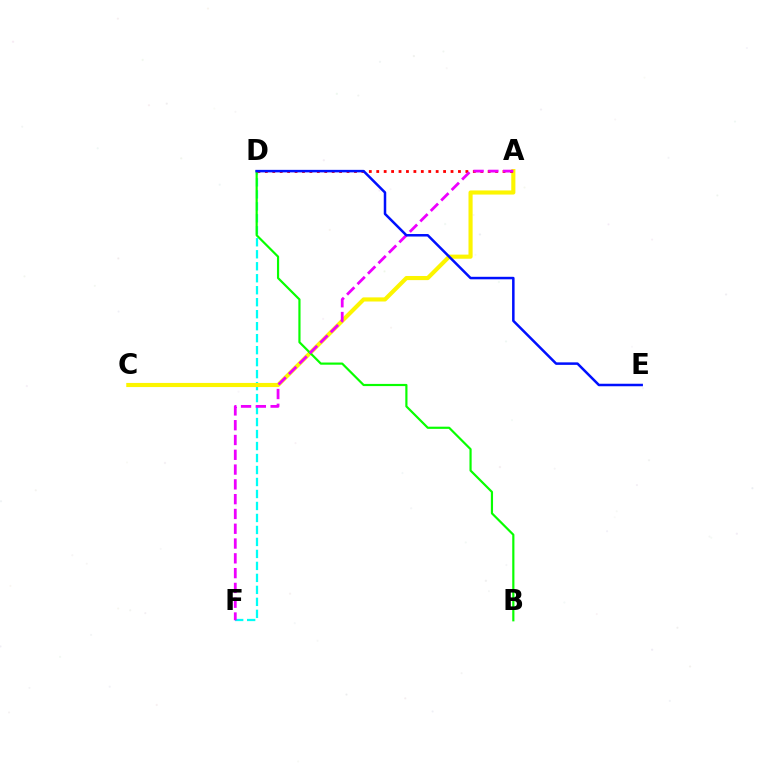{('D', 'F'): [{'color': '#00fff6', 'line_style': 'dashed', 'thickness': 1.63}], ('A', 'C'): [{'color': '#fcf500', 'line_style': 'solid', 'thickness': 2.96}], ('B', 'D'): [{'color': '#08ff00', 'line_style': 'solid', 'thickness': 1.57}], ('A', 'D'): [{'color': '#ff0000', 'line_style': 'dotted', 'thickness': 2.02}], ('A', 'F'): [{'color': '#ee00ff', 'line_style': 'dashed', 'thickness': 2.01}], ('D', 'E'): [{'color': '#0010ff', 'line_style': 'solid', 'thickness': 1.81}]}